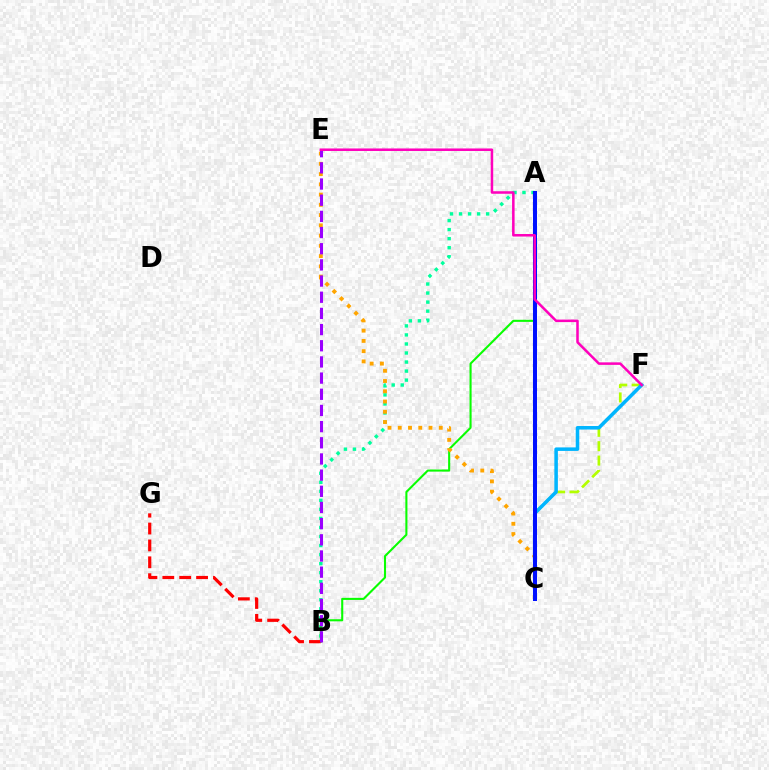{('A', 'B'): [{'color': '#00ff9d', 'line_style': 'dotted', 'thickness': 2.46}, {'color': '#08ff00', 'line_style': 'solid', 'thickness': 1.5}], ('C', 'F'): [{'color': '#b3ff00', 'line_style': 'dashed', 'thickness': 1.96}, {'color': '#00b5ff', 'line_style': 'solid', 'thickness': 2.54}], ('B', 'G'): [{'color': '#ff0000', 'line_style': 'dashed', 'thickness': 2.29}], ('C', 'E'): [{'color': '#ffa500', 'line_style': 'dotted', 'thickness': 2.79}], ('A', 'C'): [{'color': '#0010ff', 'line_style': 'solid', 'thickness': 2.88}], ('B', 'E'): [{'color': '#9b00ff', 'line_style': 'dashed', 'thickness': 2.2}], ('E', 'F'): [{'color': '#ff00bd', 'line_style': 'solid', 'thickness': 1.82}]}